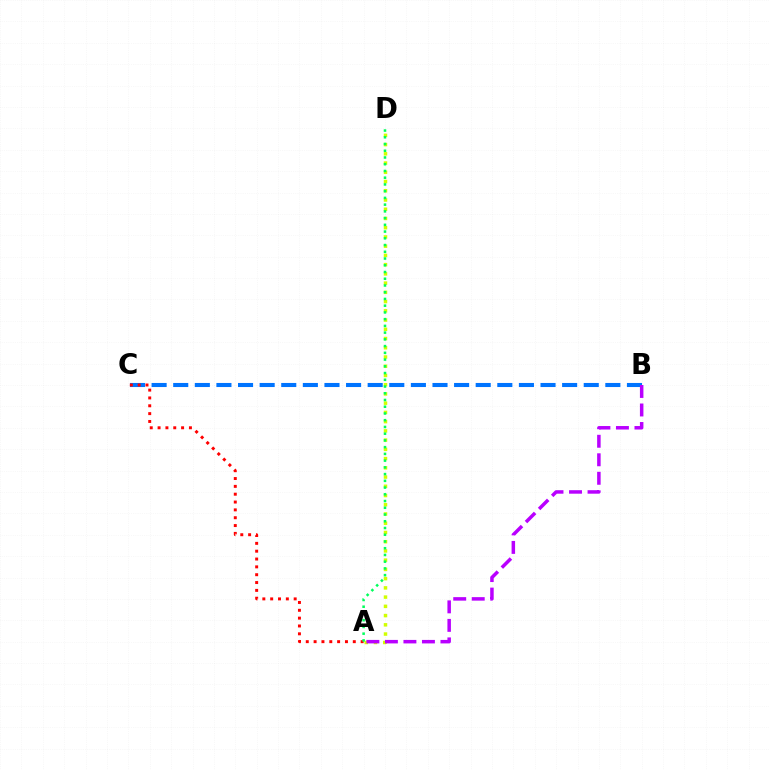{('A', 'D'): [{'color': '#d1ff00', 'line_style': 'dotted', 'thickness': 2.51}, {'color': '#00ff5c', 'line_style': 'dotted', 'thickness': 1.83}], ('B', 'C'): [{'color': '#0074ff', 'line_style': 'dashed', 'thickness': 2.94}], ('A', 'B'): [{'color': '#b900ff', 'line_style': 'dashed', 'thickness': 2.52}], ('A', 'C'): [{'color': '#ff0000', 'line_style': 'dotted', 'thickness': 2.13}]}